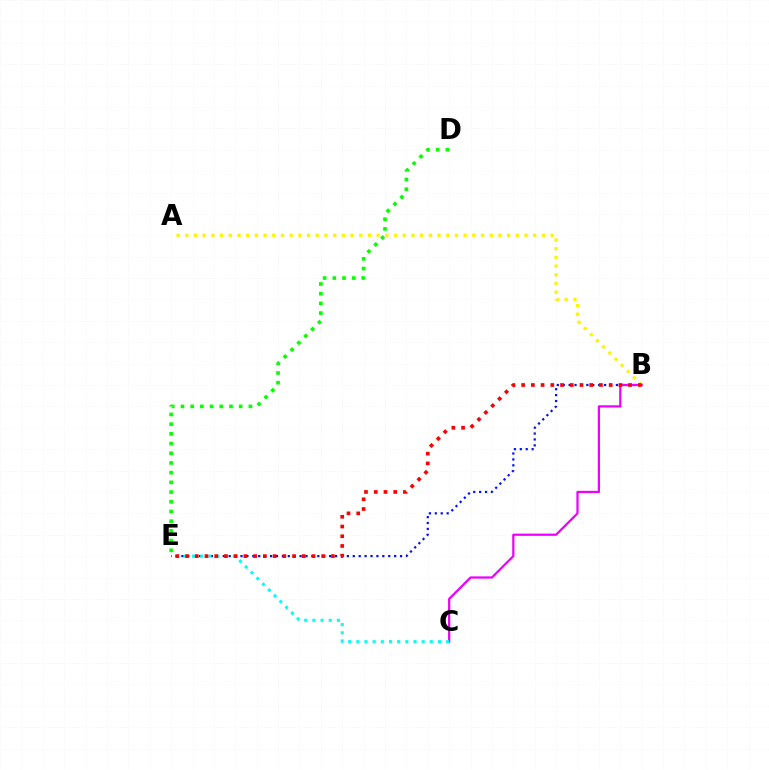{('B', 'E'): [{'color': '#0010ff', 'line_style': 'dotted', 'thickness': 1.61}, {'color': '#ff0000', 'line_style': 'dotted', 'thickness': 2.64}], ('A', 'B'): [{'color': '#fcf500', 'line_style': 'dotted', 'thickness': 2.36}], ('B', 'C'): [{'color': '#ee00ff', 'line_style': 'solid', 'thickness': 1.62}], ('C', 'E'): [{'color': '#00fff6', 'line_style': 'dotted', 'thickness': 2.22}], ('D', 'E'): [{'color': '#08ff00', 'line_style': 'dotted', 'thickness': 2.64}]}